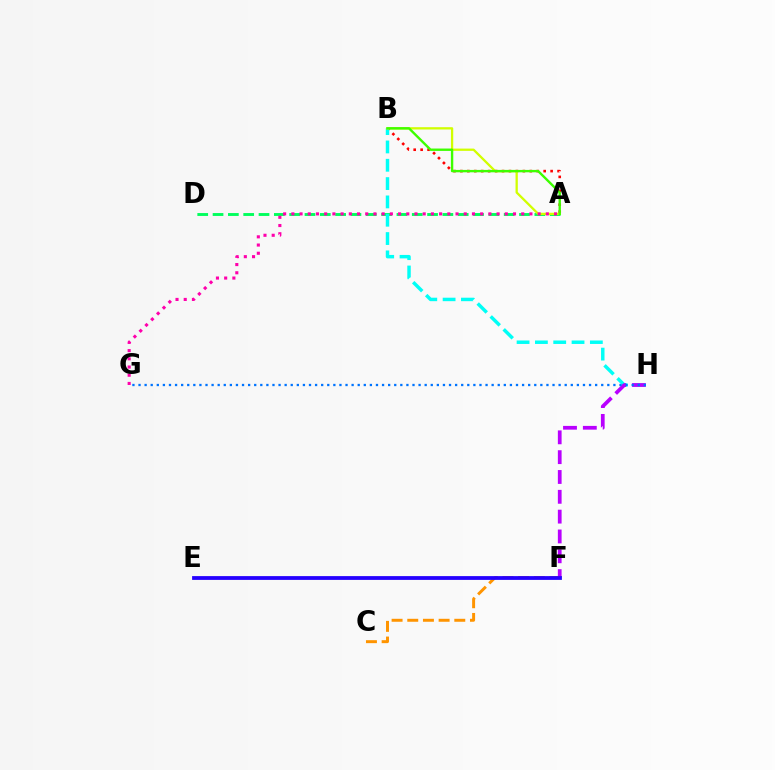{('C', 'F'): [{'color': '#ff9400', 'line_style': 'dashed', 'thickness': 2.13}], ('A', 'D'): [{'color': '#00ff5c', 'line_style': 'dashed', 'thickness': 2.08}], ('A', 'B'): [{'color': '#ff0000', 'line_style': 'dotted', 'thickness': 1.89}, {'color': '#d1ff00', 'line_style': 'solid', 'thickness': 1.64}, {'color': '#3dff00', 'line_style': 'solid', 'thickness': 1.71}], ('B', 'H'): [{'color': '#00fff6', 'line_style': 'dashed', 'thickness': 2.49}], ('F', 'H'): [{'color': '#b900ff', 'line_style': 'dashed', 'thickness': 2.69}], ('E', 'F'): [{'color': '#2500ff', 'line_style': 'solid', 'thickness': 2.73}], ('G', 'H'): [{'color': '#0074ff', 'line_style': 'dotted', 'thickness': 1.65}], ('A', 'G'): [{'color': '#ff00ac', 'line_style': 'dotted', 'thickness': 2.23}]}